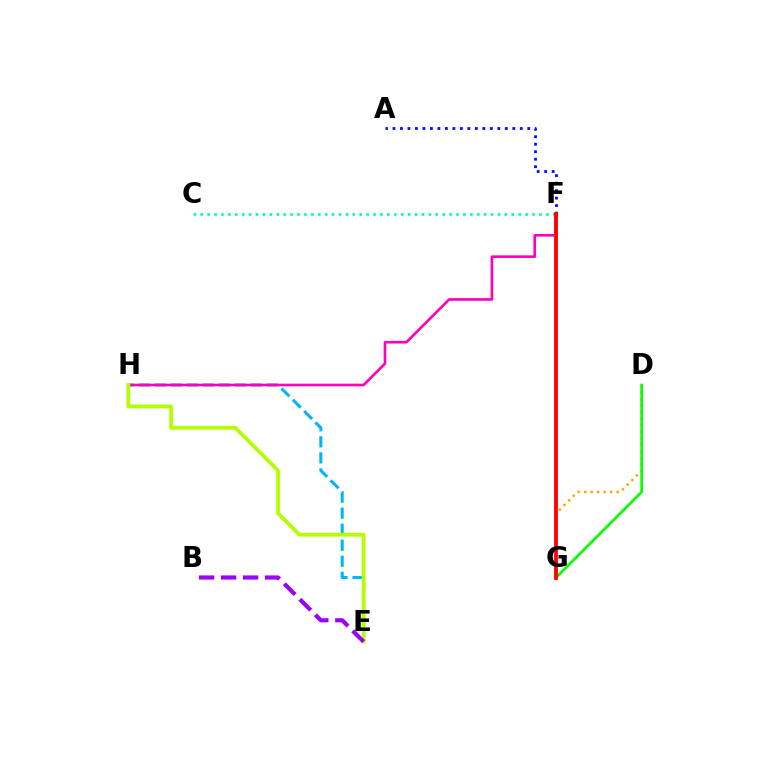{('C', 'F'): [{'color': '#00ff9d', 'line_style': 'dotted', 'thickness': 1.88}], ('D', 'G'): [{'color': '#ffa500', 'line_style': 'dotted', 'thickness': 1.77}, {'color': '#08ff00', 'line_style': 'solid', 'thickness': 1.96}], ('E', 'H'): [{'color': '#00b5ff', 'line_style': 'dashed', 'thickness': 2.18}, {'color': '#b3ff00', 'line_style': 'solid', 'thickness': 2.72}], ('A', 'F'): [{'color': '#0010ff', 'line_style': 'dotted', 'thickness': 2.03}], ('F', 'H'): [{'color': '#ff00bd', 'line_style': 'solid', 'thickness': 1.91}], ('B', 'E'): [{'color': '#9b00ff', 'line_style': 'dashed', 'thickness': 2.99}], ('F', 'G'): [{'color': '#ff0000', 'line_style': 'solid', 'thickness': 2.75}]}